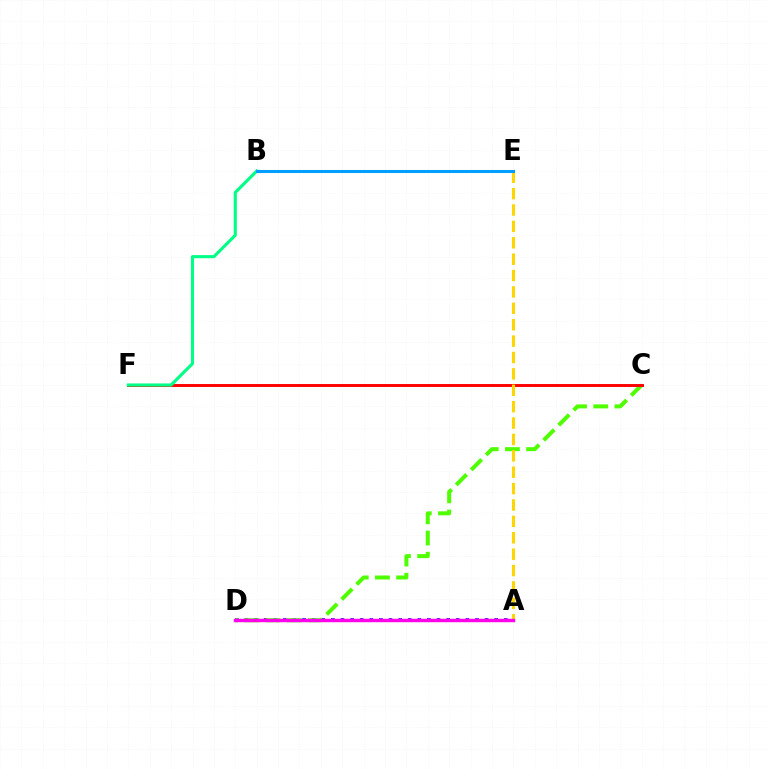{('A', 'D'): [{'color': '#3700ff', 'line_style': 'dotted', 'thickness': 2.61}, {'color': '#ff00ed', 'line_style': 'solid', 'thickness': 2.46}], ('C', 'D'): [{'color': '#4fff00', 'line_style': 'dashed', 'thickness': 2.88}], ('C', 'F'): [{'color': '#ff0000', 'line_style': 'solid', 'thickness': 2.11}], ('B', 'F'): [{'color': '#00ff86', 'line_style': 'solid', 'thickness': 2.24}], ('A', 'E'): [{'color': '#ffd500', 'line_style': 'dashed', 'thickness': 2.23}], ('B', 'E'): [{'color': '#009eff', 'line_style': 'solid', 'thickness': 2.2}]}